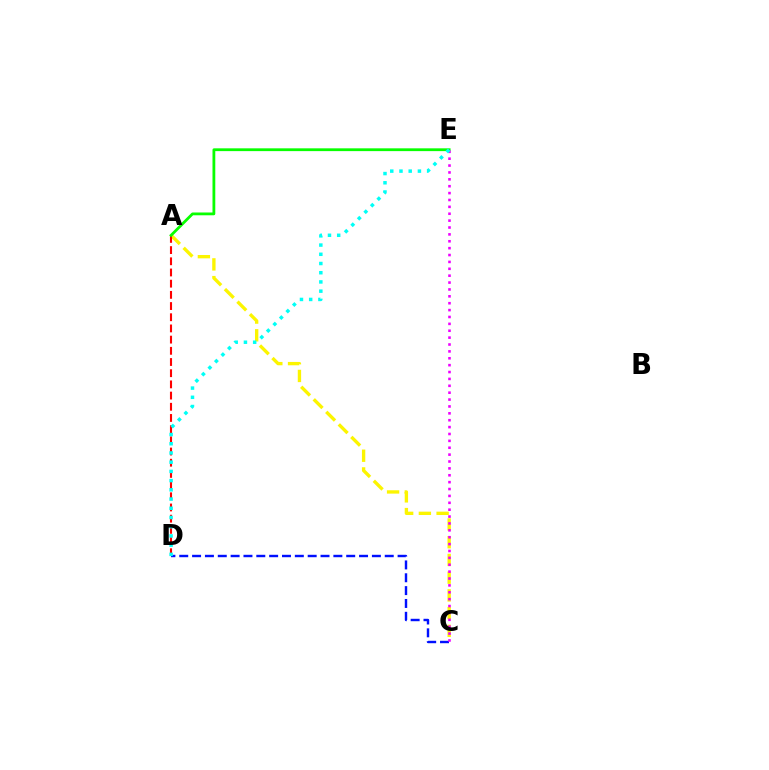{('A', 'C'): [{'color': '#fcf500', 'line_style': 'dashed', 'thickness': 2.41}], ('A', 'D'): [{'color': '#ff0000', 'line_style': 'dashed', 'thickness': 1.52}], ('C', 'D'): [{'color': '#0010ff', 'line_style': 'dashed', 'thickness': 1.74}], ('A', 'E'): [{'color': '#08ff00', 'line_style': 'solid', 'thickness': 2.01}], ('C', 'E'): [{'color': '#ee00ff', 'line_style': 'dotted', 'thickness': 1.87}], ('D', 'E'): [{'color': '#00fff6', 'line_style': 'dotted', 'thickness': 2.5}]}